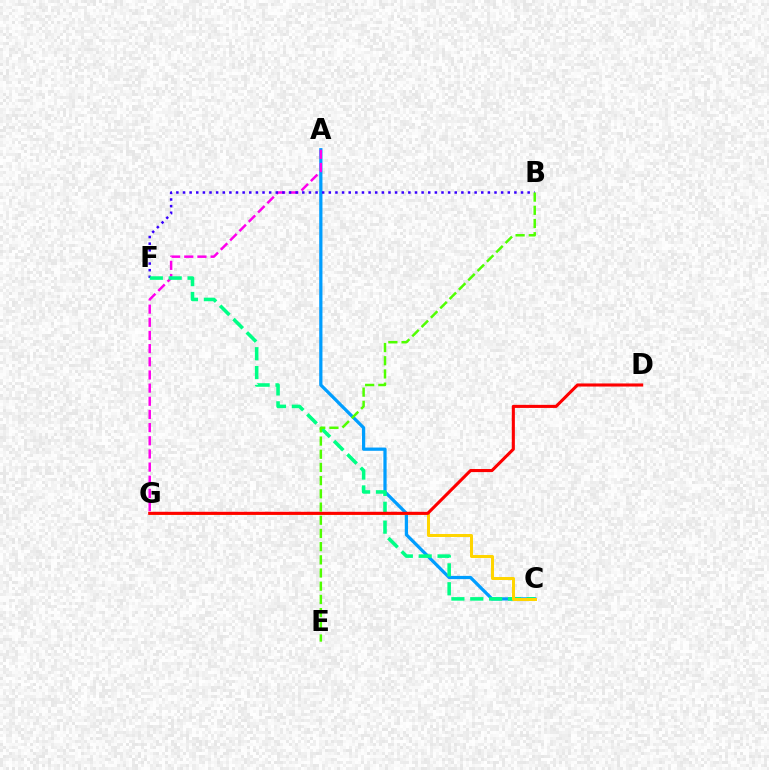{('A', 'C'): [{'color': '#009eff', 'line_style': 'solid', 'thickness': 2.33}], ('A', 'G'): [{'color': '#ff00ed', 'line_style': 'dashed', 'thickness': 1.79}], ('B', 'F'): [{'color': '#3700ff', 'line_style': 'dotted', 'thickness': 1.8}], ('C', 'F'): [{'color': '#00ff86', 'line_style': 'dashed', 'thickness': 2.56}], ('C', 'G'): [{'color': '#ffd500', 'line_style': 'solid', 'thickness': 2.17}], ('D', 'G'): [{'color': '#ff0000', 'line_style': 'solid', 'thickness': 2.22}], ('B', 'E'): [{'color': '#4fff00', 'line_style': 'dashed', 'thickness': 1.79}]}